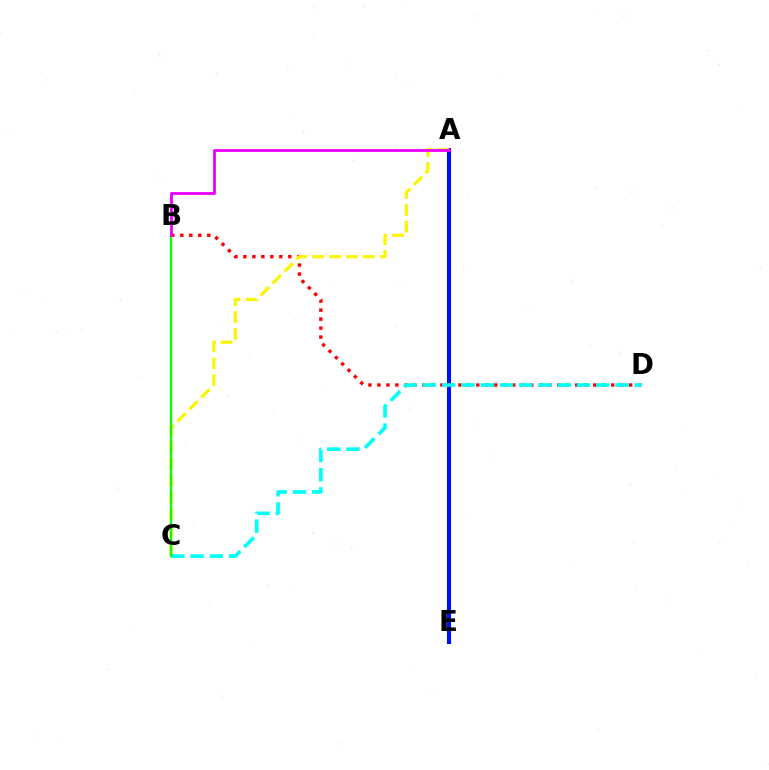{('A', 'E'): [{'color': '#0010ff', 'line_style': 'solid', 'thickness': 2.95}], ('B', 'D'): [{'color': '#ff0000', 'line_style': 'dotted', 'thickness': 2.44}], ('C', 'D'): [{'color': '#00fff6', 'line_style': 'dashed', 'thickness': 2.62}], ('A', 'C'): [{'color': '#fcf500', 'line_style': 'dashed', 'thickness': 2.29}], ('B', 'C'): [{'color': '#08ff00', 'line_style': 'solid', 'thickness': 1.65}], ('A', 'B'): [{'color': '#ee00ff', 'line_style': 'solid', 'thickness': 2.04}]}